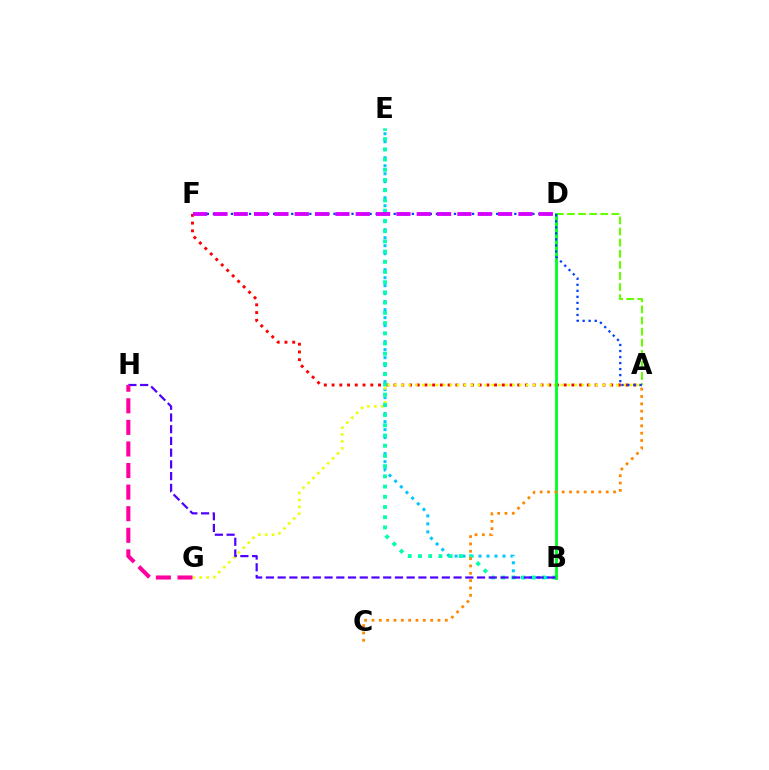{('B', 'E'): [{'color': '#00c7ff', 'line_style': 'dotted', 'thickness': 2.17}, {'color': '#00ffaf', 'line_style': 'dotted', 'thickness': 2.78}], ('A', 'D'): [{'color': '#66ff00', 'line_style': 'dashed', 'thickness': 1.51}], ('A', 'F'): [{'color': '#ff0000', 'line_style': 'dotted', 'thickness': 2.1}, {'color': '#003fff', 'line_style': 'dotted', 'thickness': 1.64}], ('A', 'G'): [{'color': '#eeff00', 'line_style': 'dotted', 'thickness': 1.88}], ('B', 'D'): [{'color': '#00ff27', 'line_style': 'solid', 'thickness': 2.07}], ('D', 'F'): [{'color': '#d600ff', 'line_style': 'dashed', 'thickness': 2.76}], ('B', 'H'): [{'color': '#4f00ff', 'line_style': 'dashed', 'thickness': 1.59}], ('A', 'C'): [{'color': '#ff8800', 'line_style': 'dotted', 'thickness': 1.99}], ('G', 'H'): [{'color': '#ff00a0', 'line_style': 'dashed', 'thickness': 2.93}]}